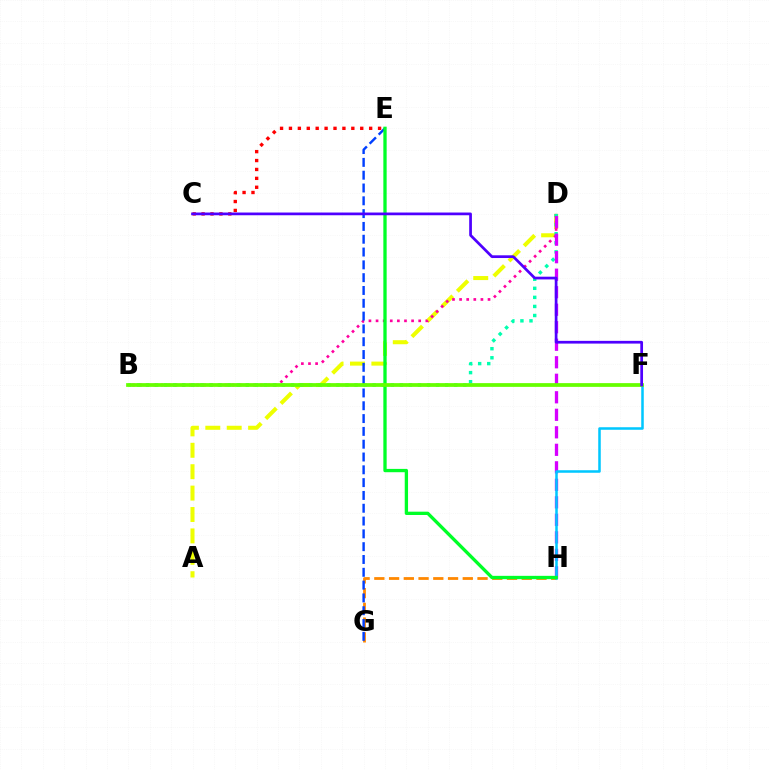{('A', 'D'): [{'color': '#eeff00', 'line_style': 'dashed', 'thickness': 2.91}], ('B', 'D'): [{'color': '#ff00a0', 'line_style': 'dotted', 'thickness': 1.93}, {'color': '#00ffaf', 'line_style': 'dotted', 'thickness': 2.46}], ('G', 'H'): [{'color': '#ff8800', 'line_style': 'dashed', 'thickness': 2.0}], ('D', 'H'): [{'color': '#d600ff', 'line_style': 'dashed', 'thickness': 2.38}], ('E', 'G'): [{'color': '#003fff', 'line_style': 'dashed', 'thickness': 1.74}], ('C', 'E'): [{'color': '#ff0000', 'line_style': 'dotted', 'thickness': 2.42}], ('F', 'H'): [{'color': '#00c7ff', 'line_style': 'solid', 'thickness': 1.82}], ('E', 'H'): [{'color': '#00ff27', 'line_style': 'solid', 'thickness': 2.39}], ('B', 'F'): [{'color': '#66ff00', 'line_style': 'solid', 'thickness': 2.7}], ('C', 'F'): [{'color': '#4f00ff', 'line_style': 'solid', 'thickness': 1.96}]}